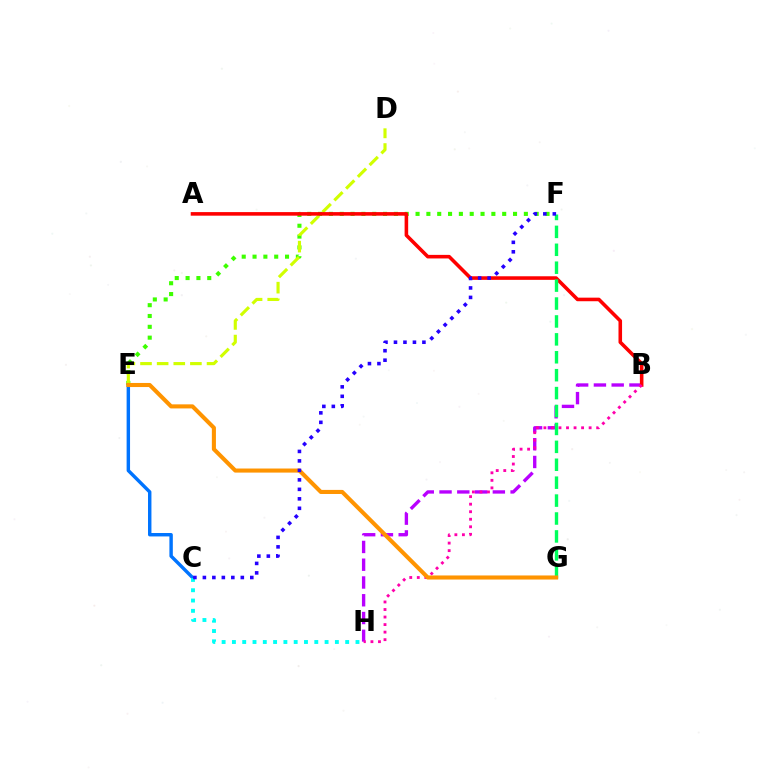{('E', 'F'): [{'color': '#3dff00', 'line_style': 'dotted', 'thickness': 2.94}], ('C', 'E'): [{'color': '#0074ff', 'line_style': 'solid', 'thickness': 2.47}], ('B', 'H'): [{'color': '#b900ff', 'line_style': 'dashed', 'thickness': 2.41}, {'color': '#ff00ac', 'line_style': 'dotted', 'thickness': 2.05}], ('C', 'H'): [{'color': '#00fff6', 'line_style': 'dotted', 'thickness': 2.8}], ('D', 'E'): [{'color': '#d1ff00', 'line_style': 'dashed', 'thickness': 2.26}], ('A', 'B'): [{'color': '#ff0000', 'line_style': 'solid', 'thickness': 2.57}], ('F', 'G'): [{'color': '#00ff5c', 'line_style': 'dashed', 'thickness': 2.43}], ('E', 'G'): [{'color': '#ff9400', 'line_style': 'solid', 'thickness': 2.94}], ('C', 'F'): [{'color': '#2500ff', 'line_style': 'dotted', 'thickness': 2.58}]}